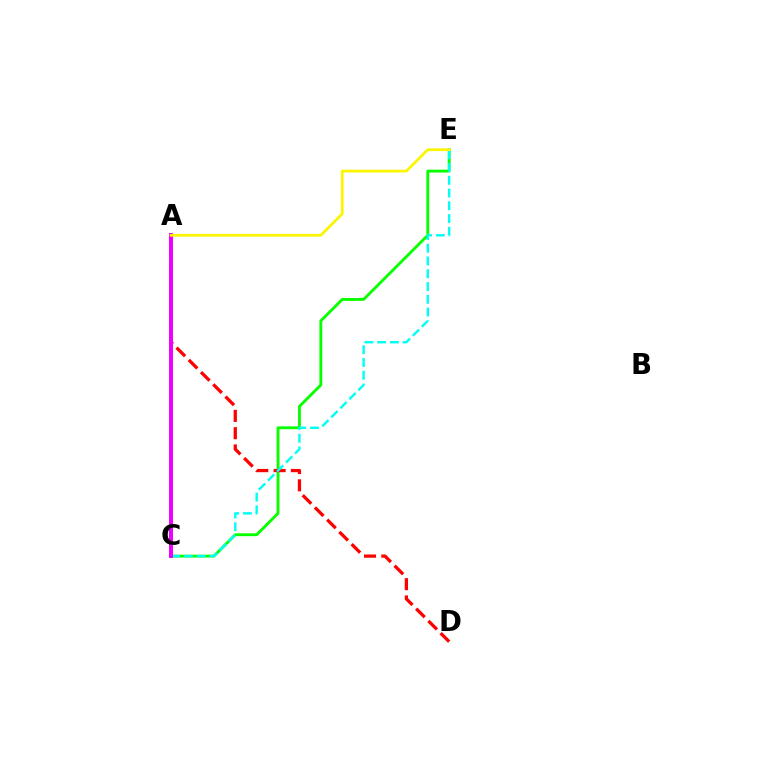{('C', 'E'): [{'color': '#08ff00', 'line_style': 'solid', 'thickness': 2.06}, {'color': '#00fff6', 'line_style': 'dashed', 'thickness': 1.73}], ('A', 'C'): [{'color': '#0010ff', 'line_style': 'dashed', 'thickness': 1.71}, {'color': '#ee00ff', 'line_style': 'solid', 'thickness': 2.86}], ('A', 'D'): [{'color': '#ff0000', 'line_style': 'dashed', 'thickness': 2.35}], ('A', 'E'): [{'color': '#fcf500', 'line_style': 'solid', 'thickness': 1.97}]}